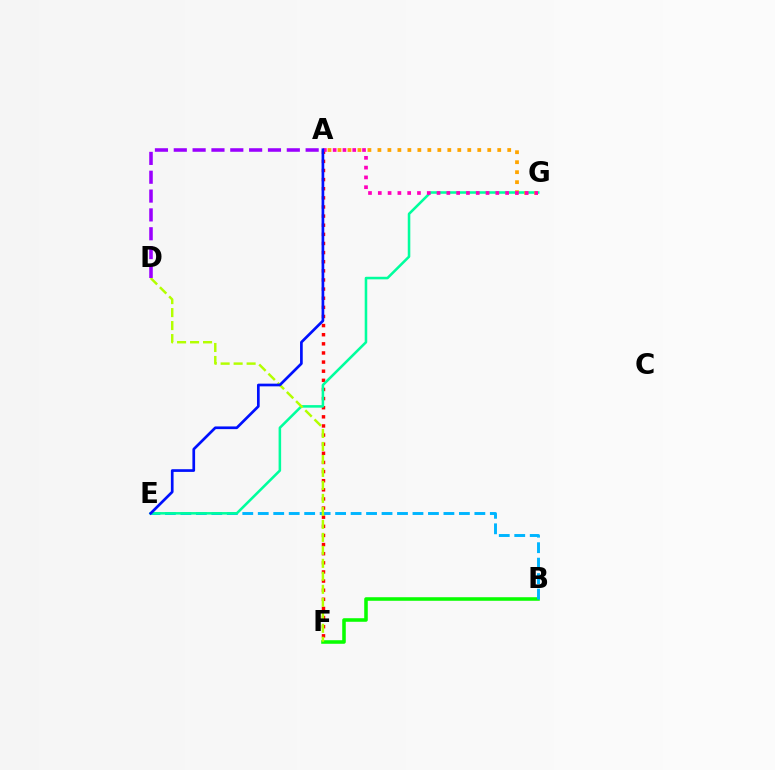{('B', 'F'): [{'color': '#08ff00', 'line_style': 'solid', 'thickness': 2.56}], ('B', 'E'): [{'color': '#00b5ff', 'line_style': 'dashed', 'thickness': 2.1}], ('A', 'F'): [{'color': '#ff0000', 'line_style': 'dotted', 'thickness': 2.48}], ('E', 'G'): [{'color': '#00ff9d', 'line_style': 'solid', 'thickness': 1.84}], ('D', 'F'): [{'color': '#b3ff00', 'line_style': 'dashed', 'thickness': 1.76}], ('A', 'G'): [{'color': '#ffa500', 'line_style': 'dotted', 'thickness': 2.71}, {'color': '#ff00bd', 'line_style': 'dotted', 'thickness': 2.66}], ('A', 'D'): [{'color': '#9b00ff', 'line_style': 'dashed', 'thickness': 2.56}], ('A', 'E'): [{'color': '#0010ff', 'line_style': 'solid', 'thickness': 1.94}]}